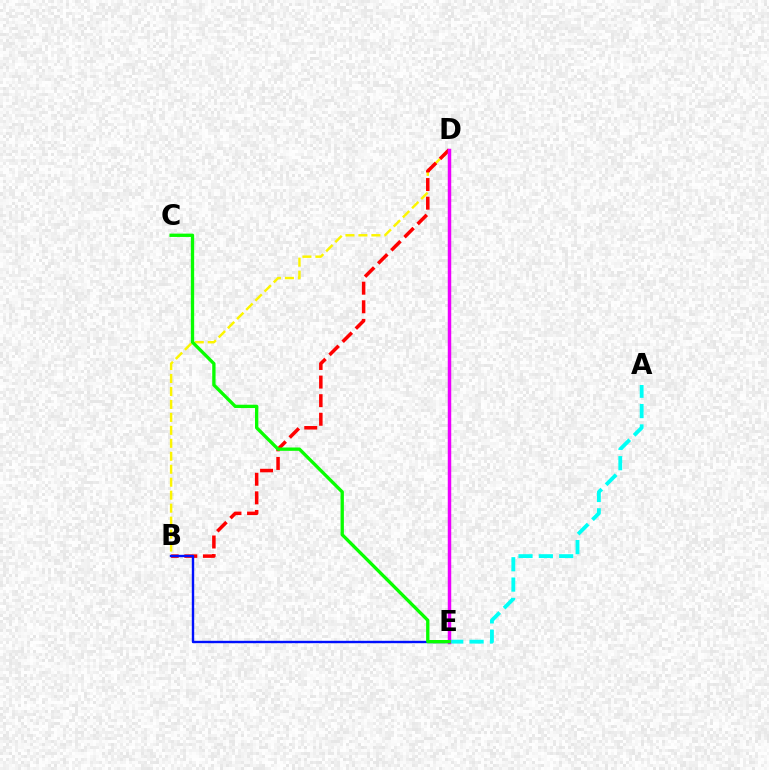{('B', 'D'): [{'color': '#fcf500', 'line_style': 'dashed', 'thickness': 1.76}, {'color': '#ff0000', 'line_style': 'dashed', 'thickness': 2.53}], ('B', 'E'): [{'color': '#0010ff', 'line_style': 'solid', 'thickness': 1.72}], ('A', 'E'): [{'color': '#00fff6', 'line_style': 'dashed', 'thickness': 2.76}], ('D', 'E'): [{'color': '#ee00ff', 'line_style': 'solid', 'thickness': 2.5}], ('C', 'E'): [{'color': '#08ff00', 'line_style': 'solid', 'thickness': 2.39}]}